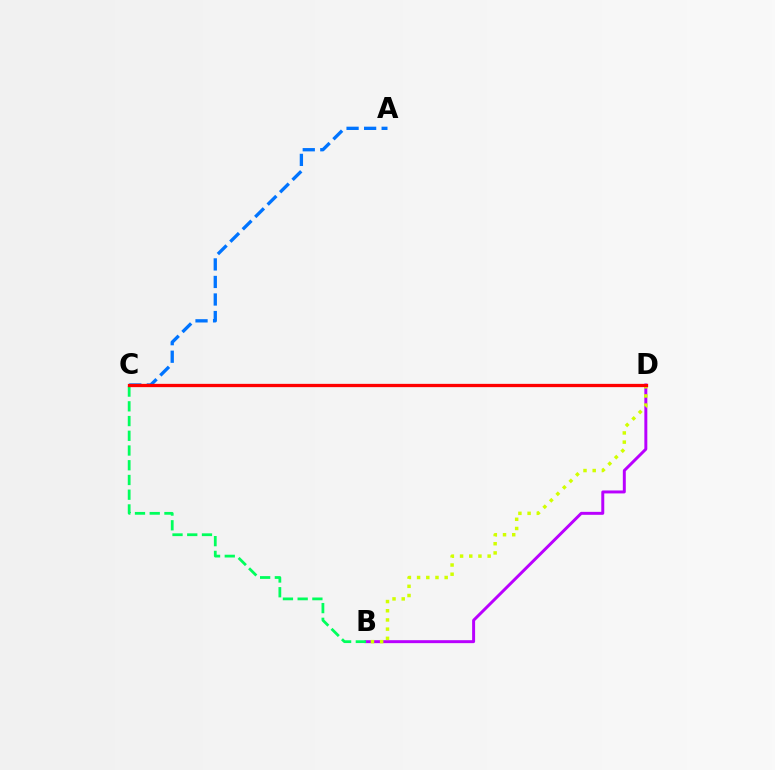{('B', 'D'): [{'color': '#b900ff', 'line_style': 'solid', 'thickness': 2.13}, {'color': '#d1ff00', 'line_style': 'dotted', 'thickness': 2.5}], ('A', 'C'): [{'color': '#0074ff', 'line_style': 'dashed', 'thickness': 2.38}], ('B', 'C'): [{'color': '#00ff5c', 'line_style': 'dashed', 'thickness': 2.0}], ('C', 'D'): [{'color': '#ff0000', 'line_style': 'solid', 'thickness': 2.36}]}